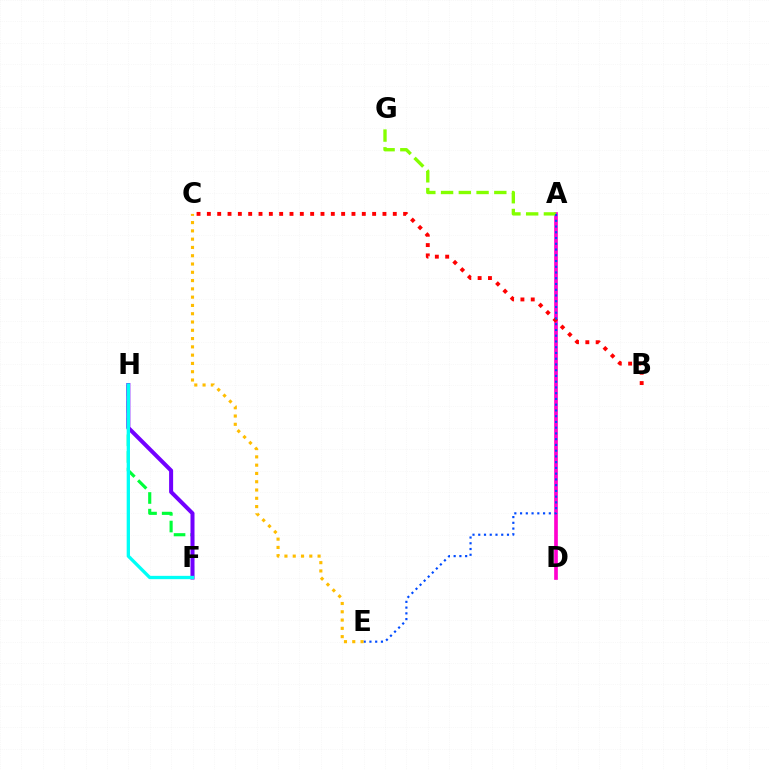{('A', 'D'): [{'color': '#ff00cf', 'line_style': 'solid', 'thickness': 2.65}], ('F', 'H'): [{'color': '#00ff39', 'line_style': 'dashed', 'thickness': 2.26}, {'color': '#7200ff', 'line_style': 'solid', 'thickness': 2.89}, {'color': '#00fff6', 'line_style': 'solid', 'thickness': 2.38}], ('A', 'G'): [{'color': '#84ff00', 'line_style': 'dashed', 'thickness': 2.41}], ('B', 'C'): [{'color': '#ff0000', 'line_style': 'dotted', 'thickness': 2.81}], ('A', 'E'): [{'color': '#004bff', 'line_style': 'dotted', 'thickness': 1.56}], ('C', 'E'): [{'color': '#ffbd00', 'line_style': 'dotted', 'thickness': 2.25}]}